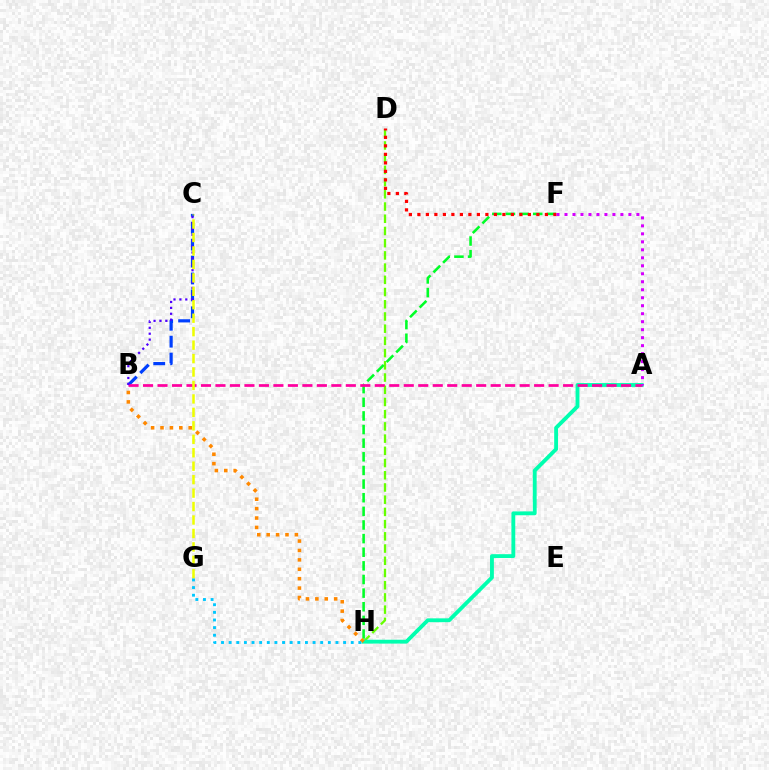{('B', 'C'): [{'color': '#003fff', 'line_style': 'dashed', 'thickness': 2.3}, {'color': '#4f00ff', 'line_style': 'dotted', 'thickness': 1.6}], ('D', 'H'): [{'color': '#66ff00', 'line_style': 'dashed', 'thickness': 1.66}], ('F', 'H'): [{'color': '#00ff27', 'line_style': 'dashed', 'thickness': 1.85}], ('A', 'H'): [{'color': '#00ffaf', 'line_style': 'solid', 'thickness': 2.77}], ('A', 'B'): [{'color': '#ff00a0', 'line_style': 'dashed', 'thickness': 1.97}], ('D', 'F'): [{'color': '#ff0000', 'line_style': 'dotted', 'thickness': 2.31}], ('C', 'G'): [{'color': '#eeff00', 'line_style': 'dashed', 'thickness': 1.83}], ('B', 'H'): [{'color': '#ff8800', 'line_style': 'dotted', 'thickness': 2.55}], ('G', 'H'): [{'color': '#00c7ff', 'line_style': 'dotted', 'thickness': 2.07}], ('A', 'F'): [{'color': '#d600ff', 'line_style': 'dotted', 'thickness': 2.17}]}